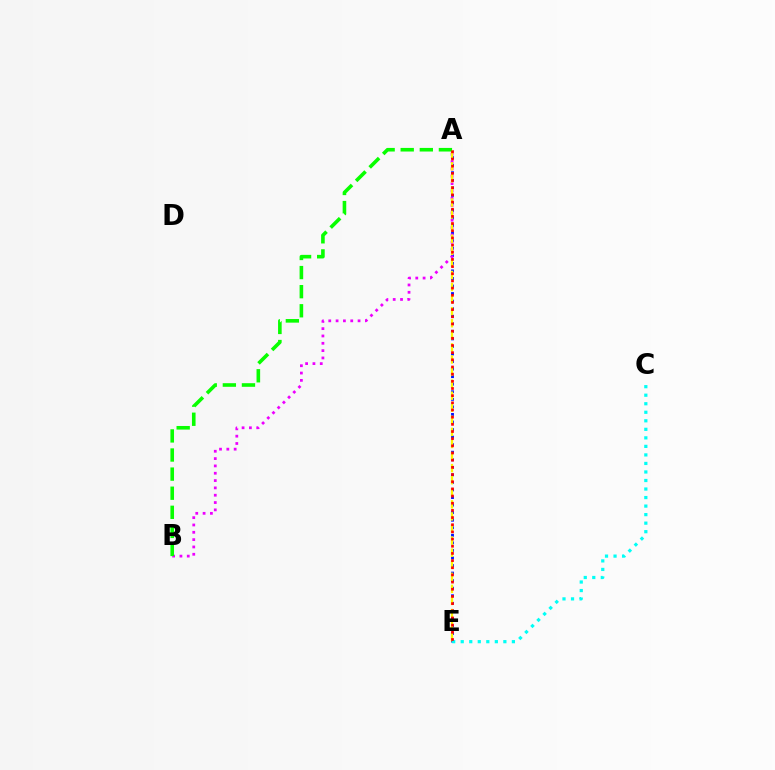{('A', 'E'): [{'color': '#0010ff', 'line_style': 'dotted', 'thickness': 2.05}, {'color': '#fcf500', 'line_style': 'dashed', 'thickness': 1.64}, {'color': '#ff0000', 'line_style': 'dotted', 'thickness': 1.95}], ('A', 'B'): [{'color': '#ee00ff', 'line_style': 'dotted', 'thickness': 1.99}, {'color': '#08ff00', 'line_style': 'dashed', 'thickness': 2.59}], ('C', 'E'): [{'color': '#00fff6', 'line_style': 'dotted', 'thickness': 2.32}]}